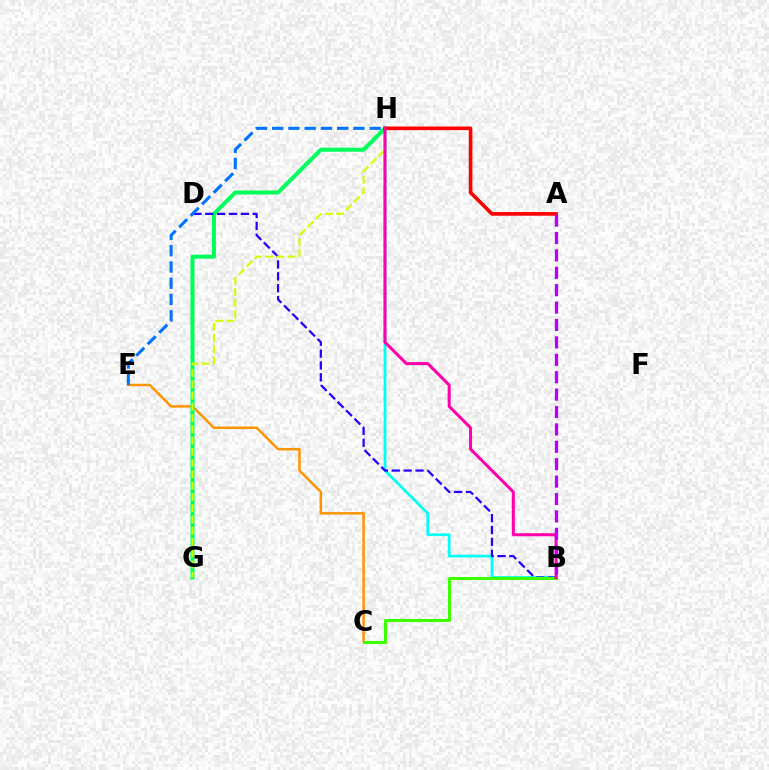{('B', 'H'): [{'color': '#00fff6', 'line_style': 'solid', 'thickness': 1.97}, {'color': '#ff00ac', 'line_style': 'solid', 'thickness': 2.18}], ('C', 'E'): [{'color': '#ff9400', 'line_style': 'solid', 'thickness': 1.79}], ('G', 'H'): [{'color': '#00ff5c', 'line_style': 'solid', 'thickness': 2.92}, {'color': '#d1ff00', 'line_style': 'dashed', 'thickness': 1.53}], ('B', 'D'): [{'color': '#2500ff', 'line_style': 'dashed', 'thickness': 1.61}], ('A', 'H'): [{'color': '#ff0000', 'line_style': 'solid', 'thickness': 2.62}], ('B', 'C'): [{'color': '#3dff00', 'line_style': 'solid', 'thickness': 2.19}], ('E', 'H'): [{'color': '#0074ff', 'line_style': 'dashed', 'thickness': 2.21}], ('A', 'B'): [{'color': '#b900ff', 'line_style': 'dashed', 'thickness': 2.36}]}